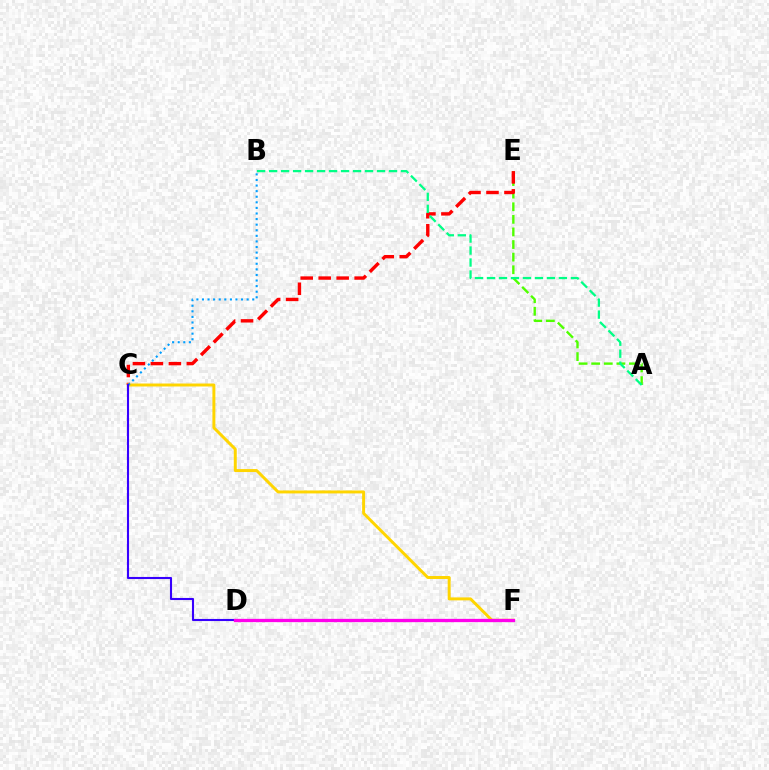{('A', 'E'): [{'color': '#4fff00', 'line_style': 'dashed', 'thickness': 1.71}], ('C', 'E'): [{'color': '#ff0000', 'line_style': 'dashed', 'thickness': 2.44}], ('C', 'F'): [{'color': '#ffd500', 'line_style': 'solid', 'thickness': 2.13}], ('B', 'C'): [{'color': '#009eff', 'line_style': 'dotted', 'thickness': 1.52}], ('A', 'B'): [{'color': '#00ff86', 'line_style': 'dashed', 'thickness': 1.63}], ('C', 'D'): [{'color': '#3700ff', 'line_style': 'solid', 'thickness': 1.51}], ('D', 'F'): [{'color': '#ff00ed', 'line_style': 'solid', 'thickness': 2.37}]}